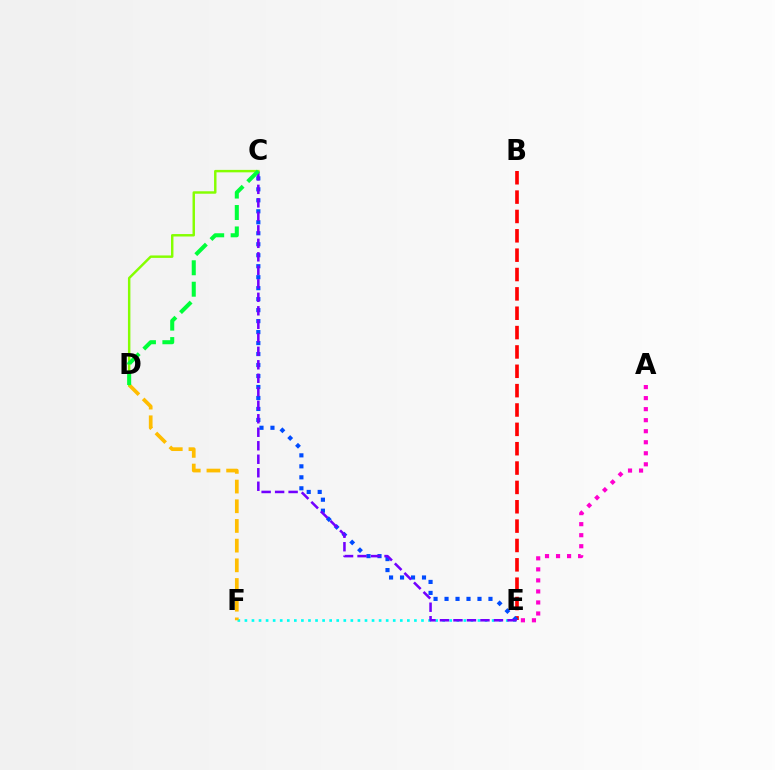{('B', 'E'): [{'color': '#ff0000', 'line_style': 'dashed', 'thickness': 2.63}], ('C', 'E'): [{'color': '#004bff', 'line_style': 'dotted', 'thickness': 2.98}, {'color': '#7200ff', 'line_style': 'dashed', 'thickness': 1.83}], ('E', 'F'): [{'color': '#00fff6', 'line_style': 'dotted', 'thickness': 1.92}], ('D', 'F'): [{'color': '#ffbd00', 'line_style': 'dashed', 'thickness': 2.67}], ('C', 'D'): [{'color': '#84ff00', 'line_style': 'solid', 'thickness': 1.76}, {'color': '#00ff39', 'line_style': 'dashed', 'thickness': 2.91}], ('A', 'E'): [{'color': '#ff00cf', 'line_style': 'dotted', 'thickness': 3.0}]}